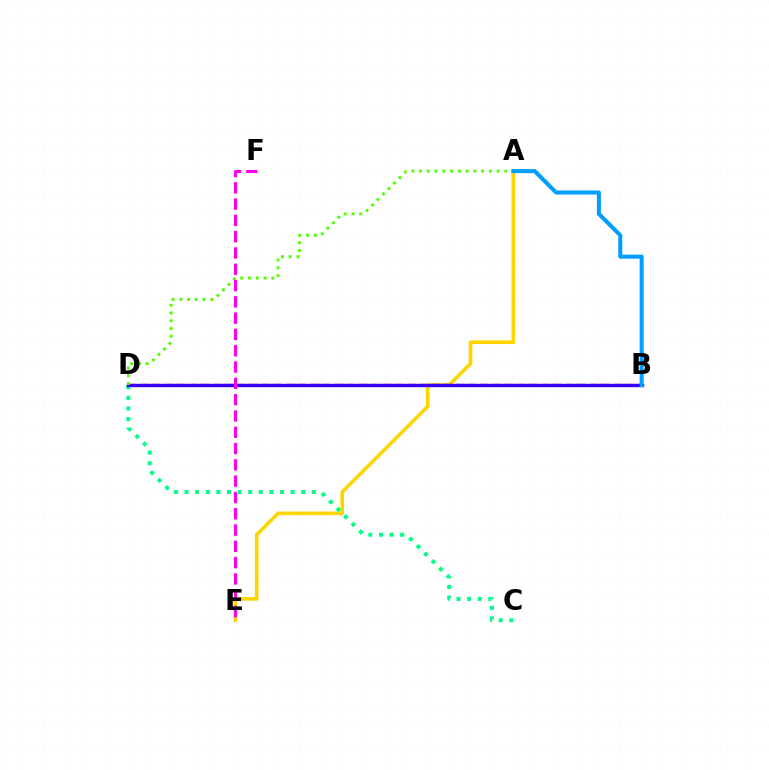{('A', 'E'): [{'color': '#ffd500', 'line_style': 'solid', 'thickness': 2.62}], ('B', 'D'): [{'color': '#ff0000', 'line_style': 'dashed', 'thickness': 1.65}, {'color': '#3700ff', 'line_style': 'solid', 'thickness': 2.45}], ('C', 'D'): [{'color': '#00ff86', 'line_style': 'dotted', 'thickness': 2.88}], ('A', 'D'): [{'color': '#4fff00', 'line_style': 'dotted', 'thickness': 2.11}], ('A', 'B'): [{'color': '#009eff', 'line_style': 'solid', 'thickness': 2.9}], ('E', 'F'): [{'color': '#ff00ed', 'line_style': 'dashed', 'thickness': 2.21}]}